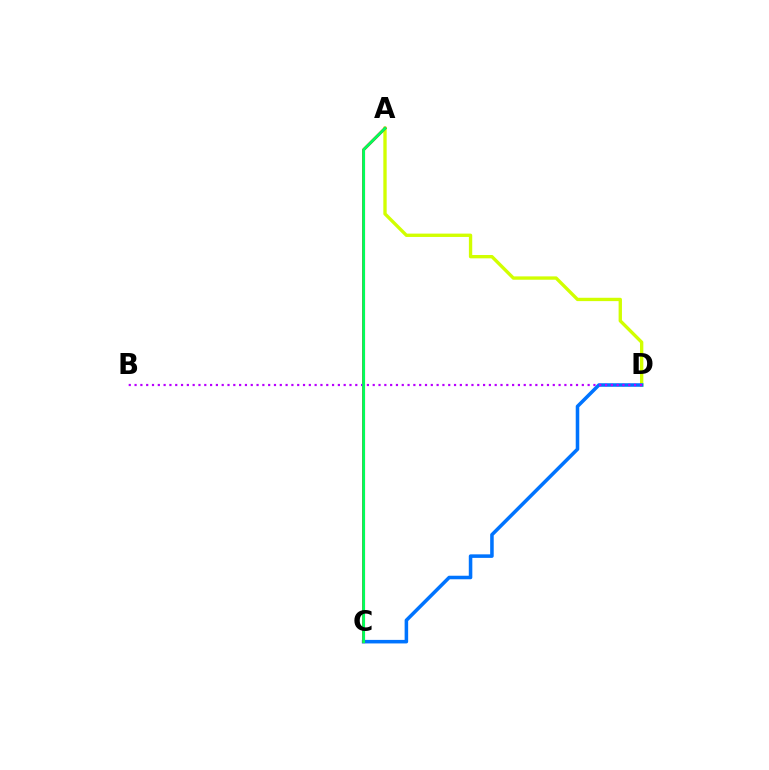{('A', 'D'): [{'color': '#d1ff00', 'line_style': 'solid', 'thickness': 2.41}], ('C', 'D'): [{'color': '#0074ff', 'line_style': 'solid', 'thickness': 2.55}], ('A', 'C'): [{'color': '#ff0000', 'line_style': 'solid', 'thickness': 2.09}, {'color': '#00ff5c', 'line_style': 'solid', 'thickness': 2.01}], ('B', 'D'): [{'color': '#b900ff', 'line_style': 'dotted', 'thickness': 1.58}]}